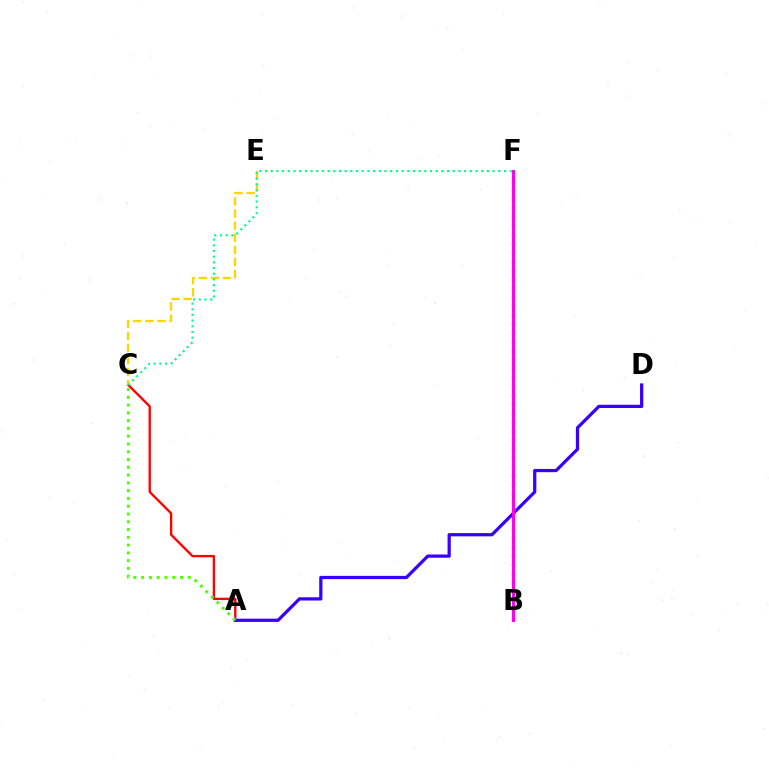{('A', 'C'): [{'color': '#ff0000', 'line_style': 'solid', 'thickness': 1.68}, {'color': '#4fff00', 'line_style': 'dotted', 'thickness': 2.11}], ('C', 'E'): [{'color': '#ffd500', 'line_style': 'dashed', 'thickness': 1.64}], ('B', 'F'): [{'color': '#009eff', 'line_style': 'dotted', 'thickness': 2.42}, {'color': '#ff00ed', 'line_style': 'solid', 'thickness': 2.19}], ('C', 'F'): [{'color': '#00ff86', 'line_style': 'dotted', 'thickness': 1.55}], ('A', 'D'): [{'color': '#3700ff', 'line_style': 'solid', 'thickness': 2.33}]}